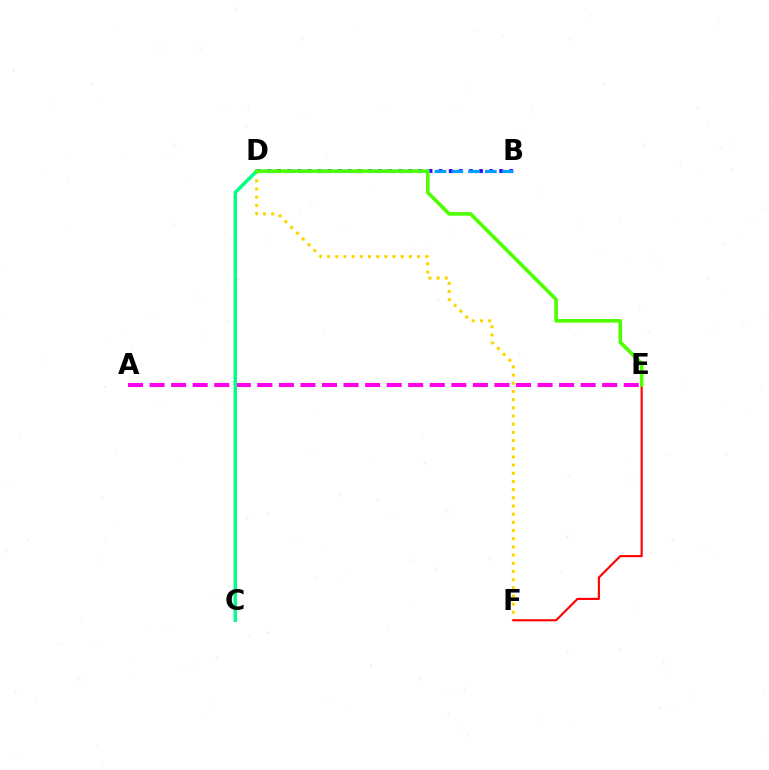{('B', 'D'): [{'color': '#3700ff', 'line_style': 'dotted', 'thickness': 2.74}, {'color': '#009eff', 'line_style': 'dashed', 'thickness': 2.28}], ('D', 'F'): [{'color': '#ffd500', 'line_style': 'dotted', 'thickness': 2.22}], ('A', 'E'): [{'color': '#ff00ed', 'line_style': 'dashed', 'thickness': 2.93}], ('E', 'F'): [{'color': '#ff0000', 'line_style': 'solid', 'thickness': 1.54}], ('C', 'D'): [{'color': '#00ff86', 'line_style': 'solid', 'thickness': 2.49}], ('D', 'E'): [{'color': '#4fff00', 'line_style': 'solid', 'thickness': 2.6}]}